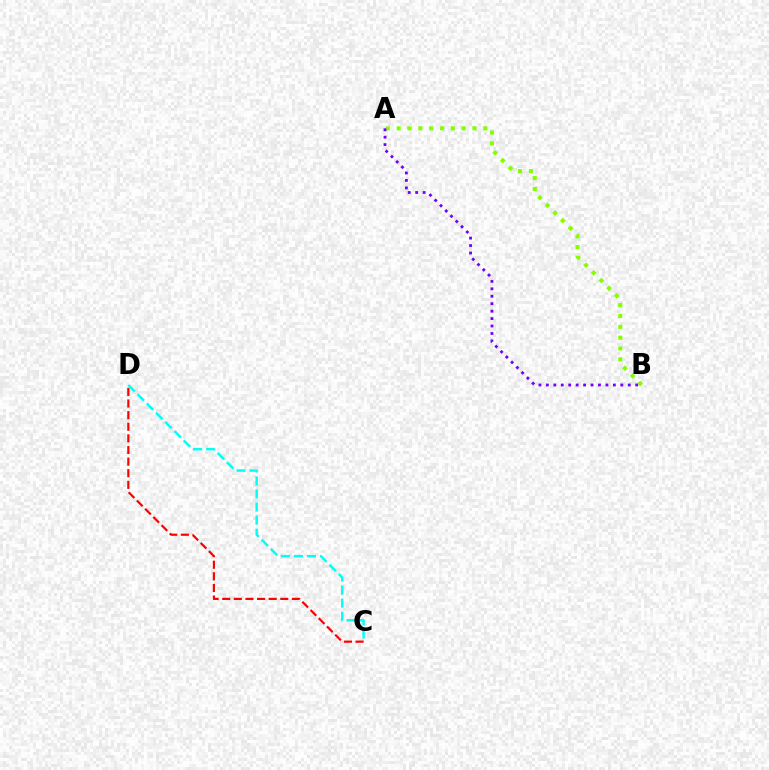{('A', 'B'): [{'color': '#84ff00', 'line_style': 'dotted', 'thickness': 2.94}, {'color': '#7200ff', 'line_style': 'dotted', 'thickness': 2.02}], ('C', 'D'): [{'color': '#00fff6', 'line_style': 'dashed', 'thickness': 1.77}, {'color': '#ff0000', 'line_style': 'dashed', 'thickness': 1.58}]}